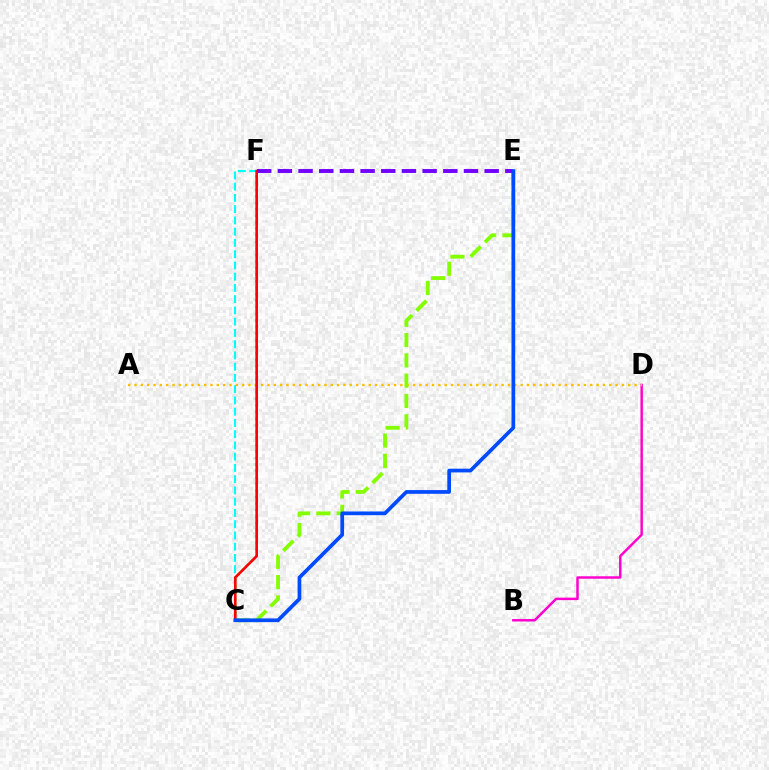{('C', 'F'): [{'color': '#00fff6', 'line_style': 'dashed', 'thickness': 1.53}, {'color': '#00ff39', 'line_style': 'dotted', 'thickness': 1.78}, {'color': '#ff0000', 'line_style': 'solid', 'thickness': 1.89}], ('B', 'D'): [{'color': '#ff00cf', 'line_style': 'solid', 'thickness': 1.77}], ('A', 'D'): [{'color': '#ffbd00', 'line_style': 'dotted', 'thickness': 1.72}], ('C', 'E'): [{'color': '#84ff00', 'line_style': 'dashed', 'thickness': 2.76}, {'color': '#004bff', 'line_style': 'solid', 'thickness': 2.68}], ('E', 'F'): [{'color': '#7200ff', 'line_style': 'dashed', 'thickness': 2.81}]}